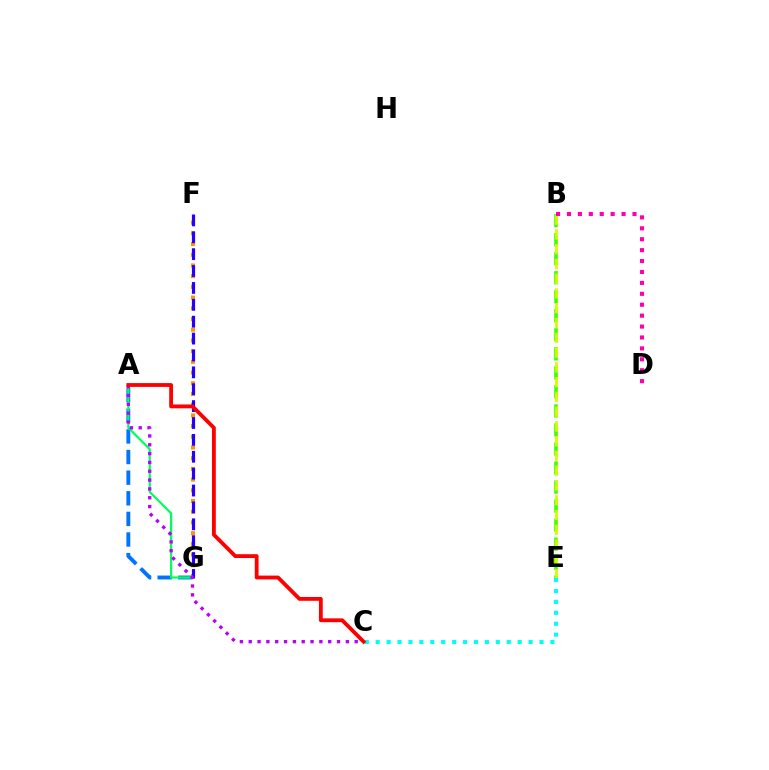{('A', 'G'): [{'color': '#0074ff', 'line_style': 'dashed', 'thickness': 2.8}, {'color': '#00ff5c', 'line_style': 'solid', 'thickness': 1.6}], ('B', 'E'): [{'color': '#3dff00', 'line_style': 'dashed', 'thickness': 2.59}, {'color': '#d1ff00', 'line_style': 'dashed', 'thickness': 2.01}], ('C', 'E'): [{'color': '#00fff6', 'line_style': 'dotted', 'thickness': 2.97}], ('F', 'G'): [{'color': '#ff9400', 'line_style': 'dotted', 'thickness': 2.91}, {'color': '#2500ff', 'line_style': 'dashed', 'thickness': 2.29}], ('B', 'D'): [{'color': '#ff00ac', 'line_style': 'dotted', 'thickness': 2.97}], ('A', 'C'): [{'color': '#b900ff', 'line_style': 'dotted', 'thickness': 2.4}, {'color': '#ff0000', 'line_style': 'solid', 'thickness': 2.75}]}